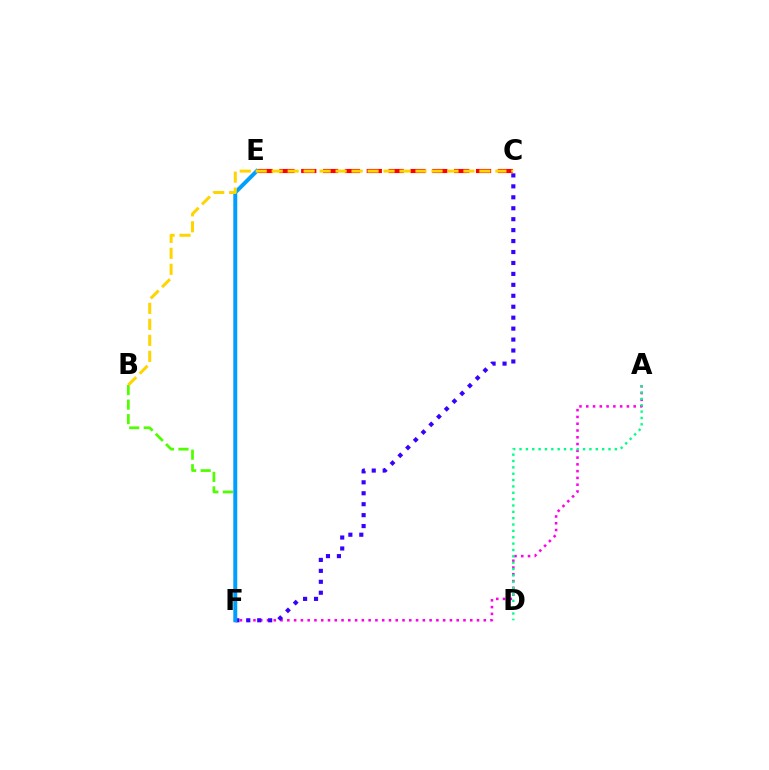{('B', 'F'): [{'color': '#4fff00', 'line_style': 'dashed', 'thickness': 1.97}], ('A', 'F'): [{'color': '#ff00ed', 'line_style': 'dotted', 'thickness': 1.84}], ('C', 'E'): [{'color': '#ff0000', 'line_style': 'dashed', 'thickness': 2.97}], ('C', 'F'): [{'color': '#3700ff', 'line_style': 'dotted', 'thickness': 2.97}], ('E', 'F'): [{'color': '#009eff', 'line_style': 'solid', 'thickness': 2.84}], ('A', 'D'): [{'color': '#00ff86', 'line_style': 'dotted', 'thickness': 1.73}], ('B', 'C'): [{'color': '#ffd500', 'line_style': 'dashed', 'thickness': 2.17}]}